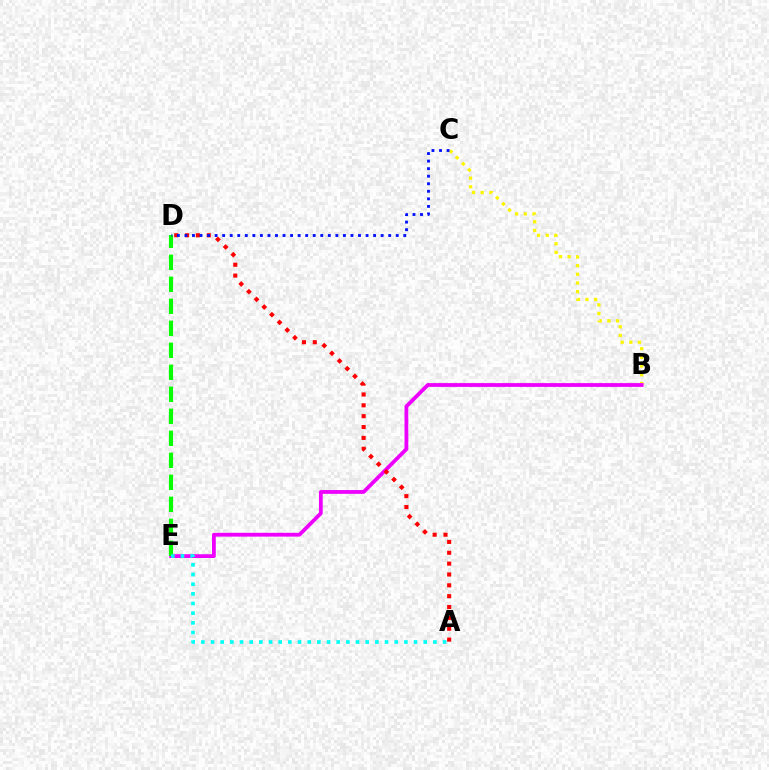{('B', 'C'): [{'color': '#fcf500', 'line_style': 'dotted', 'thickness': 2.35}], ('B', 'E'): [{'color': '#ee00ff', 'line_style': 'solid', 'thickness': 2.73}], ('D', 'E'): [{'color': '#08ff00', 'line_style': 'dashed', 'thickness': 2.99}], ('A', 'E'): [{'color': '#00fff6', 'line_style': 'dotted', 'thickness': 2.63}], ('A', 'D'): [{'color': '#ff0000', 'line_style': 'dotted', 'thickness': 2.95}], ('C', 'D'): [{'color': '#0010ff', 'line_style': 'dotted', 'thickness': 2.05}]}